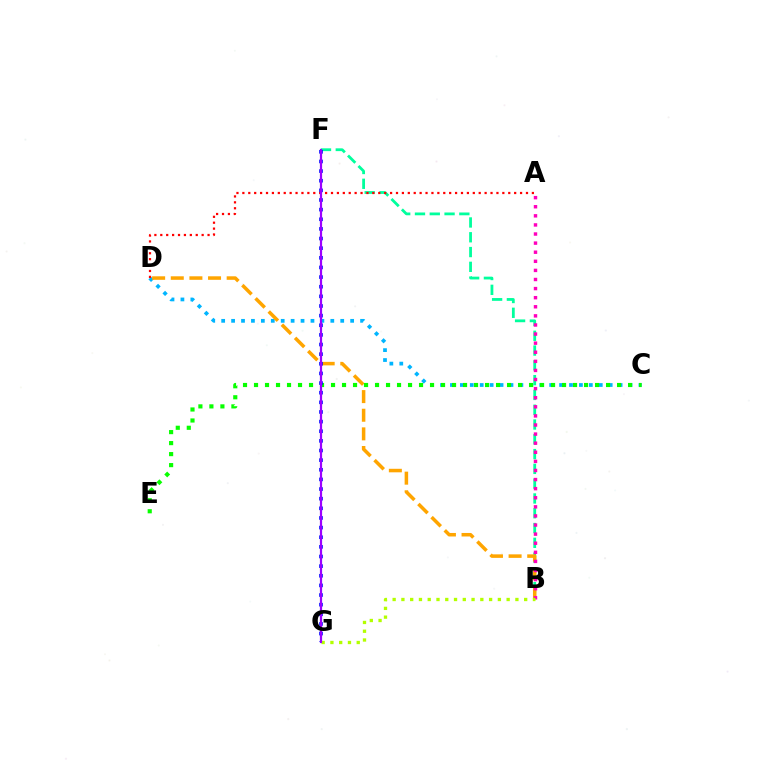{('B', 'F'): [{'color': '#00ff9d', 'line_style': 'dashed', 'thickness': 2.01}], ('C', 'D'): [{'color': '#00b5ff', 'line_style': 'dotted', 'thickness': 2.7}], ('B', 'D'): [{'color': '#ffa500', 'line_style': 'dashed', 'thickness': 2.53}], ('C', 'E'): [{'color': '#08ff00', 'line_style': 'dotted', 'thickness': 2.99}], ('A', 'D'): [{'color': '#ff0000', 'line_style': 'dotted', 'thickness': 1.61}], ('A', 'B'): [{'color': '#ff00bd', 'line_style': 'dotted', 'thickness': 2.47}], ('F', 'G'): [{'color': '#0010ff', 'line_style': 'dotted', 'thickness': 2.62}, {'color': '#9b00ff', 'line_style': 'solid', 'thickness': 1.59}], ('B', 'G'): [{'color': '#b3ff00', 'line_style': 'dotted', 'thickness': 2.38}]}